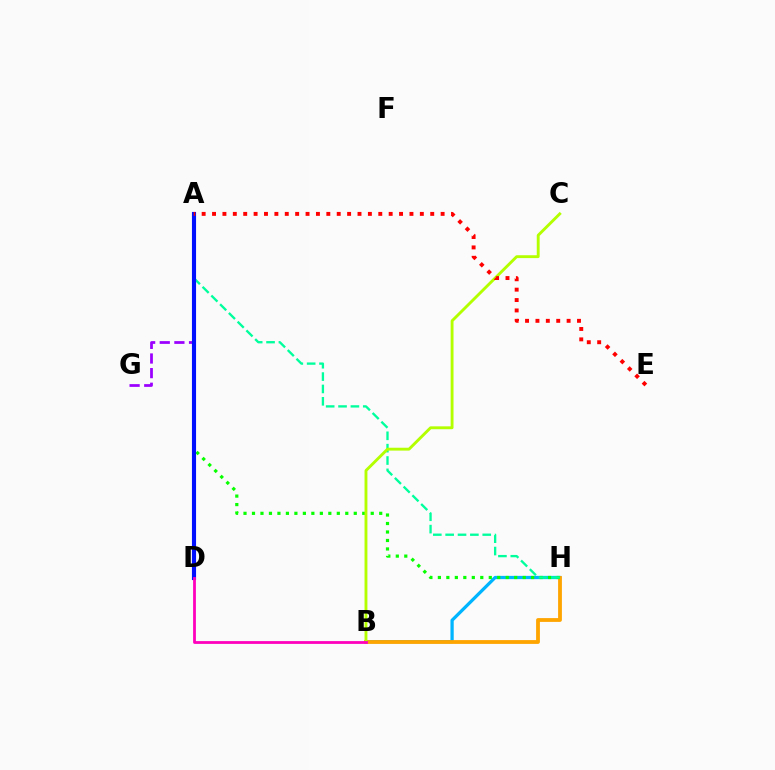{('B', 'H'): [{'color': '#00b5ff', 'line_style': 'solid', 'thickness': 2.34}, {'color': '#ffa500', 'line_style': 'solid', 'thickness': 2.74}], ('A', 'G'): [{'color': '#9b00ff', 'line_style': 'dashed', 'thickness': 1.99}], ('A', 'H'): [{'color': '#08ff00', 'line_style': 'dotted', 'thickness': 2.3}, {'color': '#00ff9d', 'line_style': 'dashed', 'thickness': 1.68}], ('B', 'C'): [{'color': '#b3ff00', 'line_style': 'solid', 'thickness': 2.07}], ('A', 'D'): [{'color': '#0010ff', 'line_style': 'solid', 'thickness': 2.97}], ('B', 'D'): [{'color': '#ff00bd', 'line_style': 'solid', 'thickness': 2.01}], ('A', 'E'): [{'color': '#ff0000', 'line_style': 'dotted', 'thickness': 2.82}]}